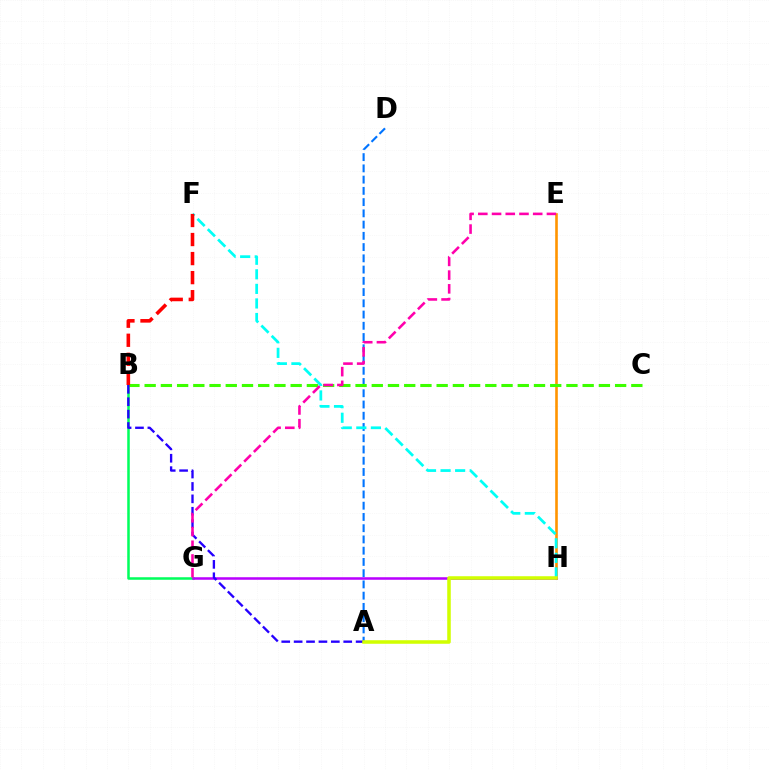{('A', 'D'): [{'color': '#0074ff', 'line_style': 'dashed', 'thickness': 1.53}], ('E', 'H'): [{'color': '#ff9400', 'line_style': 'solid', 'thickness': 1.88}], ('B', 'G'): [{'color': '#00ff5c', 'line_style': 'solid', 'thickness': 1.82}], ('F', 'H'): [{'color': '#00fff6', 'line_style': 'dashed', 'thickness': 1.98}], ('G', 'H'): [{'color': '#b900ff', 'line_style': 'solid', 'thickness': 1.82}], ('B', 'C'): [{'color': '#3dff00', 'line_style': 'dashed', 'thickness': 2.2}], ('A', 'B'): [{'color': '#2500ff', 'line_style': 'dashed', 'thickness': 1.68}], ('B', 'F'): [{'color': '#ff0000', 'line_style': 'dashed', 'thickness': 2.59}], ('E', 'G'): [{'color': '#ff00ac', 'line_style': 'dashed', 'thickness': 1.86}], ('A', 'H'): [{'color': '#d1ff00', 'line_style': 'solid', 'thickness': 2.55}]}